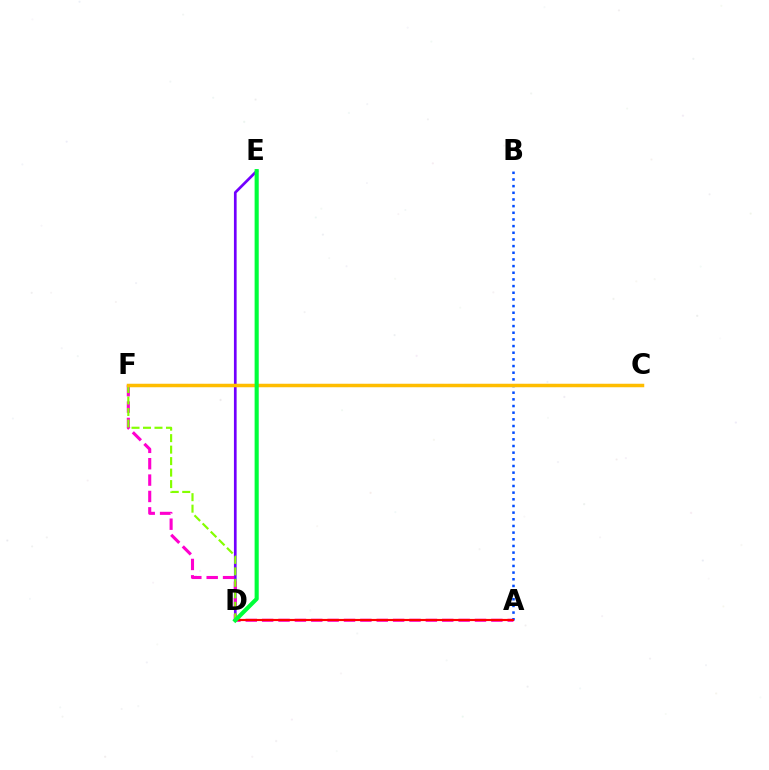{('D', 'E'): [{'color': '#7200ff', 'line_style': 'solid', 'thickness': 1.94}, {'color': '#00ff39', 'line_style': 'solid', 'thickness': 2.96}], ('A', 'F'): [{'color': '#ff00cf', 'line_style': 'dashed', 'thickness': 2.22}], ('A', 'B'): [{'color': '#004bff', 'line_style': 'dotted', 'thickness': 1.81}], ('A', 'D'): [{'color': '#ff0000', 'line_style': 'solid', 'thickness': 1.55}], ('D', 'F'): [{'color': '#84ff00', 'line_style': 'dashed', 'thickness': 1.56}], ('C', 'F'): [{'color': '#00fff6', 'line_style': 'dashed', 'thickness': 2.17}, {'color': '#ffbd00', 'line_style': 'solid', 'thickness': 2.51}]}